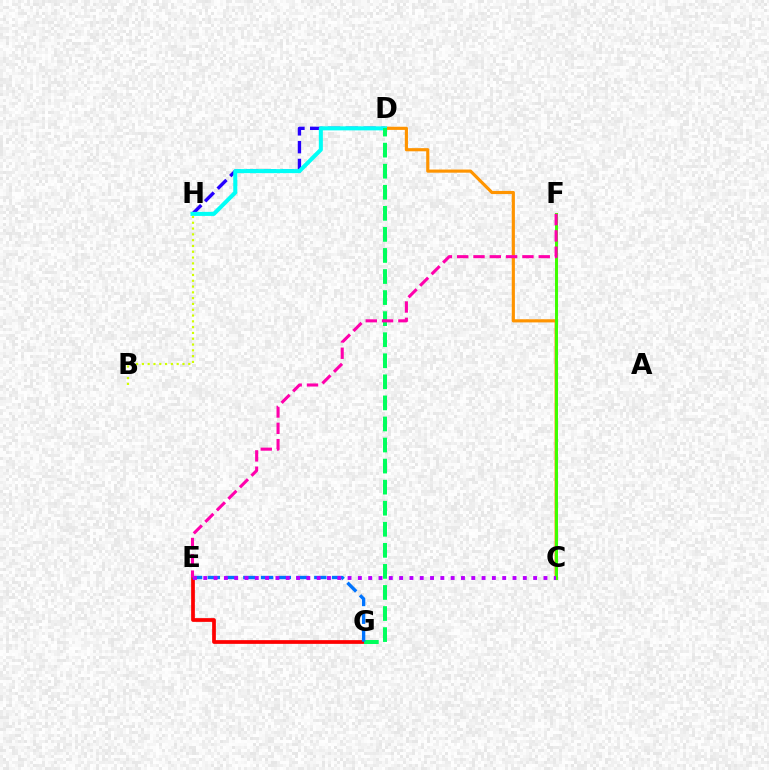{('E', 'G'): [{'color': '#ff0000', 'line_style': 'solid', 'thickness': 2.69}, {'color': '#0074ff', 'line_style': 'dashed', 'thickness': 2.41}], ('D', 'H'): [{'color': '#2500ff', 'line_style': 'dashed', 'thickness': 2.42}, {'color': '#00fff6', 'line_style': 'solid', 'thickness': 2.91}], ('C', 'D'): [{'color': '#ff9400', 'line_style': 'solid', 'thickness': 2.27}], ('C', 'F'): [{'color': '#3dff00', 'line_style': 'solid', 'thickness': 2.14}], ('D', 'G'): [{'color': '#00ff5c', 'line_style': 'dashed', 'thickness': 2.86}], ('C', 'E'): [{'color': '#b900ff', 'line_style': 'dotted', 'thickness': 2.8}], ('B', 'H'): [{'color': '#d1ff00', 'line_style': 'dotted', 'thickness': 1.58}], ('E', 'F'): [{'color': '#ff00ac', 'line_style': 'dashed', 'thickness': 2.22}]}